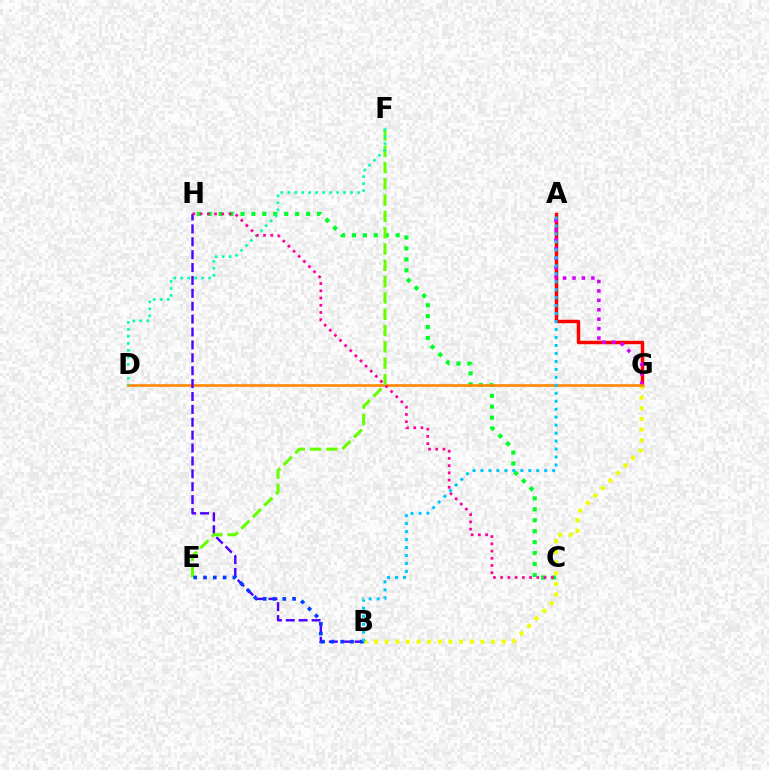{('A', 'G'): [{'color': '#ff0000', 'line_style': 'solid', 'thickness': 2.48}, {'color': '#d600ff', 'line_style': 'dotted', 'thickness': 2.56}], ('C', 'H'): [{'color': '#00ff27', 'line_style': 'dotted', 'thickness': 2.97}, {'color': '#ff00a0', 'line_style': 'dotted', 'thickness': 1.96}], ('B', 'G'): [{'color': '#eeff00', 'line_style': 'dotted', 'thickness': 2.89}], ('D', 'G'): [{'color': '#ff8800', 'line_style': 'solid', 'thickness': 1.92}], ('B', 'H'): [{'color': '#4f00ff', 'line_style': 'dashed', 'thickness': 1.75}], ('E', 'F'): [{'color': '#66ff00', 'line_style': 'dashed', 'thickness': 2.21}], ('D', 'F'): [{'color': '#00ffaf', 'line_style': 'dotted', 'thickness': 1.9}], ('B', 'E'): [{'color': '#003fff', 'line_style': 'dotted', 'thickness': 2.66}], ('A', 'B'): [{'color': '#00c7ff', 'line_style': 'dotted', 'thickness': 2.16}]}